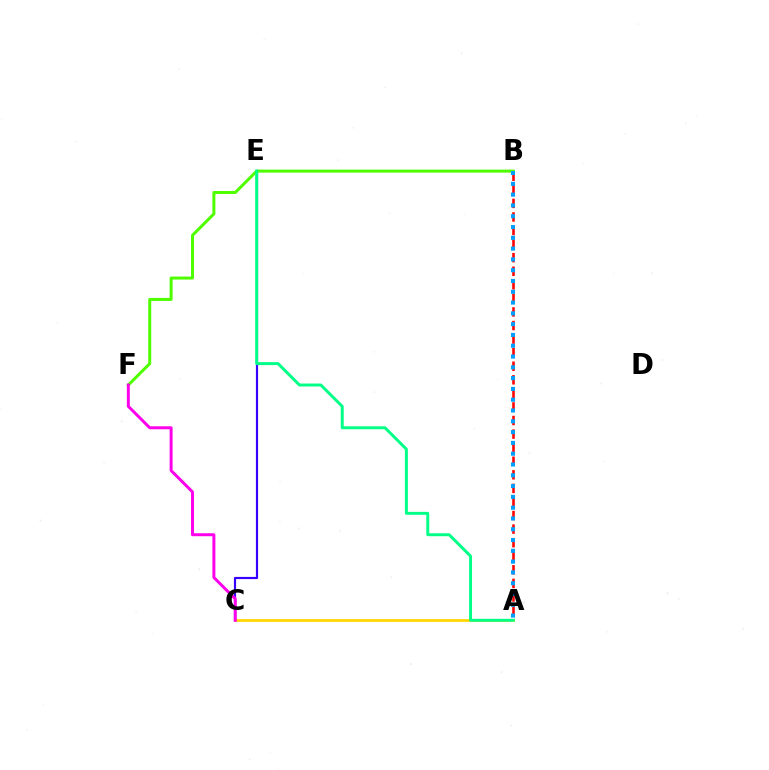{('A', 'B'): [{'color': '#ff0000', 'line_style': 'dashed', 'thickness': 1.84}, {'color': '#009eff', 'line_style': 'dotted', 'thickness': 2.93}], ('A', 'C'): [{'color': '#ffd500', 'line_style': 'solid', 'thickness': 1.97}], ('C', 'E'): [{'color': '#3700ff', 'line_style': 'solid', 'thickness': 1.57}], ('B', 'F'): [{'color': '#4fff00', 'line_style': 'solid', 'thickness': 2.16}], ('C', 'F'): [{'color': '#ff00ed', 'line_style': 'solid', 'thickness': 2.14}], ('A', 'E'): [{'color': '#00ff86', 'line_style': 'solid', 'thickness': 2.12}]}